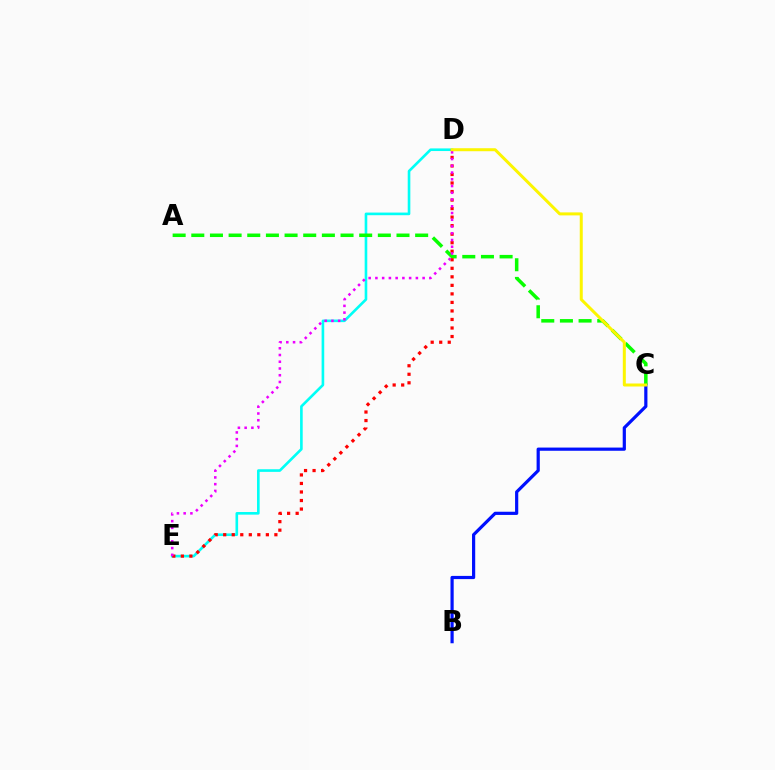{('D', 'E'): [{'color': '#00fff6', 'line_style': 'solid', 'thickness': 1.89}, {'color': '#ff0000', 'line_style': 'dotted', 'thickness': 2.32}, {'color': '#ee00ff', 'line_style': 'dotted', 'thickness': 1.83}], ('B', 'C'): [{'color': '#0010ff', 'line_style': 'solid', 'thickness': 2.3}], ('A', 'C'): [{'color': '#08ff00', 'line_style': 'dashed', 'thickness': 2.53}], ('C', 'D'): [{'color': '#fcf500', 'line_style': 'solid', 'thickness': 2.16}]}